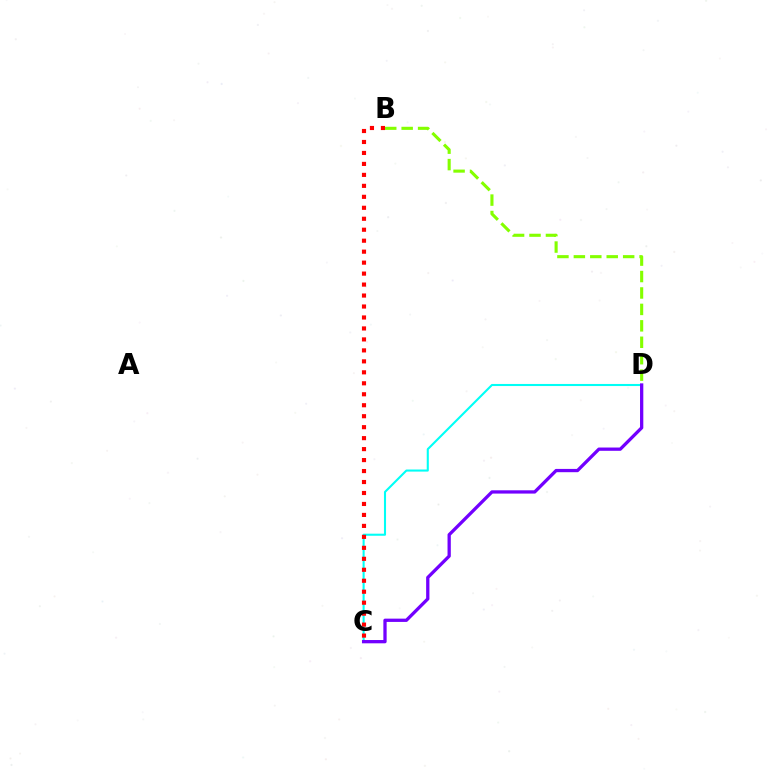{('C', 'D'): [{'color': '#00fff6', 'line_style': 'solid', 'thickness': 1.5}, {'color': '#7200ff', 'line_style': 'solid', 'thickness': 2.36}], ('B', 'C'): [{'color': '#ff0000', 'line_style': 'dotted', 'thickness': 2.98}], ('B', 'D'): [{'color': '#84ff00', 'line_style': 'dashed', 'thickness': 2.23}]}